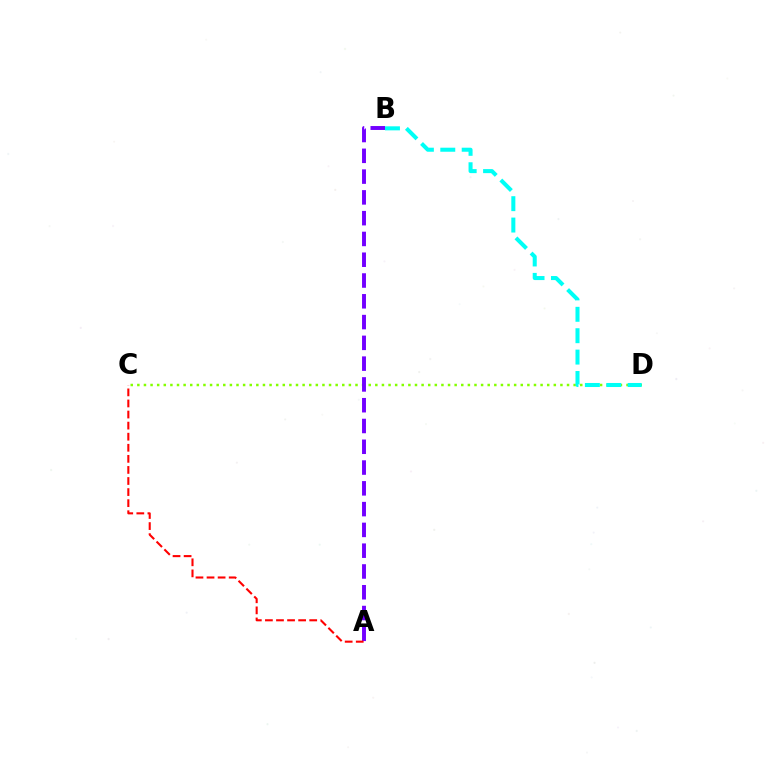{('C', 'D'): [{'color': '#84ff00', 'line_style': 'dotted', 'thickness': 1.8}], ('B', 'D'): [{'color': '#00fff6', 'line_style': 'dashed', 'thickness': 2.91}], ('A', 'B'): [{'color': '#7200ff', 'line_style': 'dashed', 'thickness': 2.82}], ('A', 'C'): [{'color': '#ff0000', 'line_style': 'dashed', 'thickness': 1.5}]}